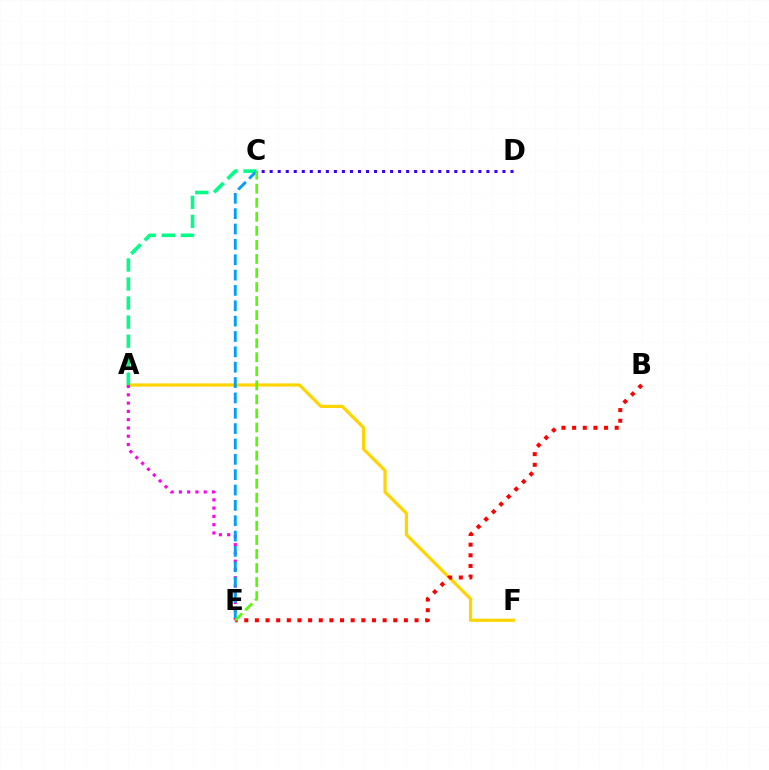{('A', 'F'): [{'color': '#ffd500', 'line_style': 'solid', 'thickness': 2.32}], ('A', 'E'): [{'color': '#ff00ed', 'line_style': 'dotted', 'thickness': 2.25}], ('A', 'C'): [{'color': '#00ff86', 'line_style': 'dashed', 'thickness': 2.59}], ('B', 'E'): [{'color': '#ff0000', 'line_style': 'dotted', 'thickness': 2.89}], ('C', 'E'): [{'color': '#009eff', 'line_style': 'dashed', 'thickness': 2.09}, {'color': '#4fff00', 'line_style': 'dashed', 'thickness': 1.91}], ('C', 'D'): [{'color': '#3700ff', 'line_style': 'dotted', 'thickness': 2.18}]}